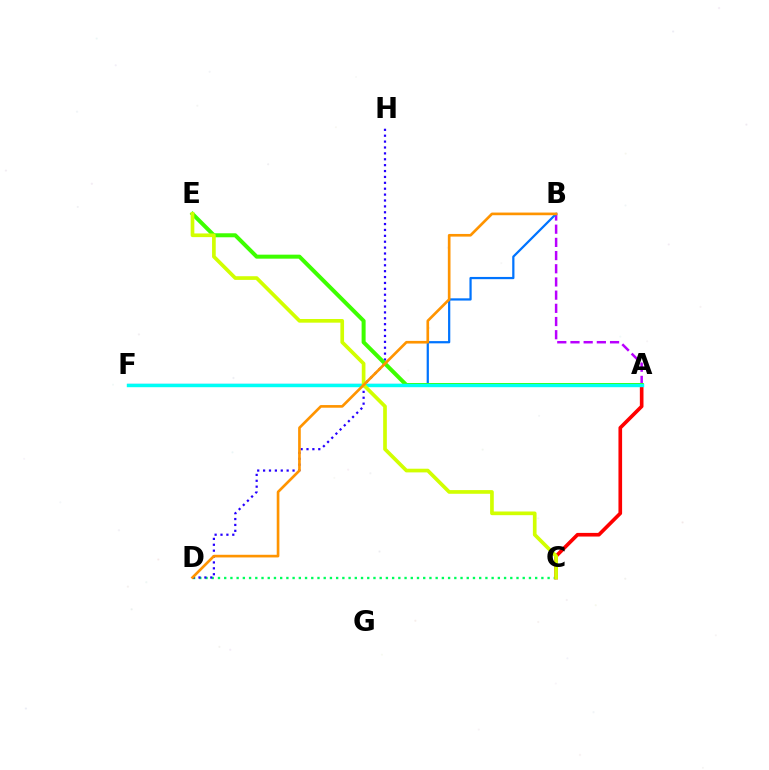{('C', 'D'): [{'color': '#00ff5c', 'line_style': 'dotted', 'thickness': 1.69}], ('A', 'B'): [{'color': '#b900ff', 'line_style': 'dashed', 'thickness': 1.79}], ('A', 'C'): [{'color': '#ff0000', 'line_style': 'solid', 'thickness': 2.63}], ('A', 'F'): [{'color': '#ff00ac', 'line_style': 'dotted', 'thickness': 1.93}, {'color': '#00fff6', 'line_style': 'solid', 'thickness': 2.46}], ('B', 'F'): [{'color': '#0074ff', 'line_style': 'solid', 'thickness': 1.61}], ('D', 'H'): [{'color': '#2500ff', 'line_style': 'dotted', 'thickness': 1.6}], ('A', 'E'): [{'color': '#3dff00', 'line_style': 'solid', 'thickness': 2.88}], ('C', 'E'): [{'color': '#d1ff00', 'line_style': 'solid', 'thickness': 2.65}], ('B', 'D'): [{'color': '#ff9400', 'line_style': 'solid', 'thickness': 1.91}]}